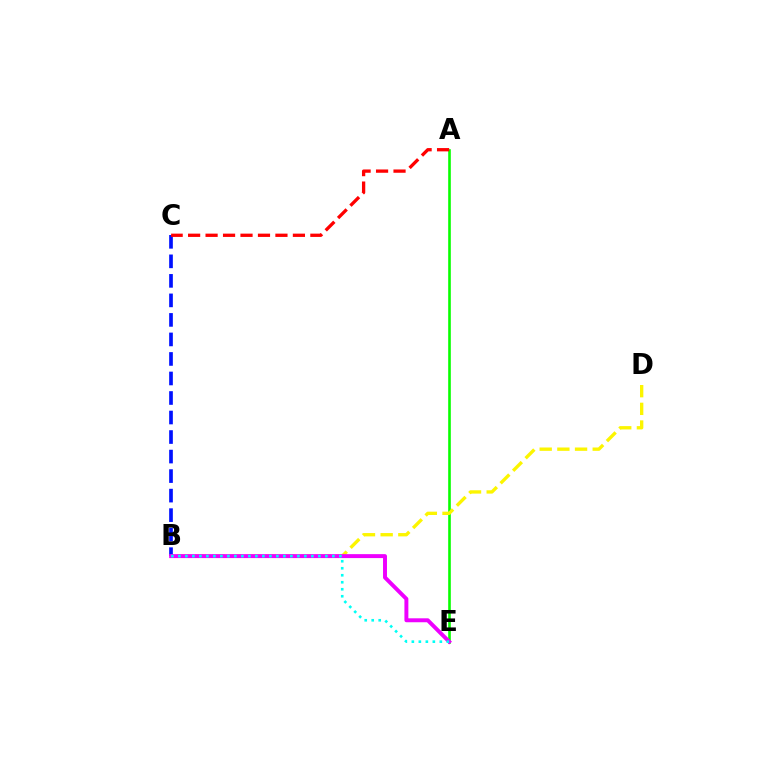{('B', 'C'): [{'color': '#0010ff', 'line_style': 'dashed', 'thickness': 2.65}], ('A', 'E'): [{'color': '#08ff00', 'line_style': 'solid', 'thickness': 1.89}], ('B', 'D'): [{'color': '#fcf500', 'line_style': 'dashed', 'thickness': 2.4}], ('B', 'E'): [{'color': '#ee00ff', 'line_style': 'solid', 'thickness': 2.84}, {'color': '#00fff6', 'line_style': 'dotted', 'thickness': 1.9}], ('A', 'C'): [{'color': '#ff0000', 'line_style': 'dashed', 'thickness': 2.37}]}